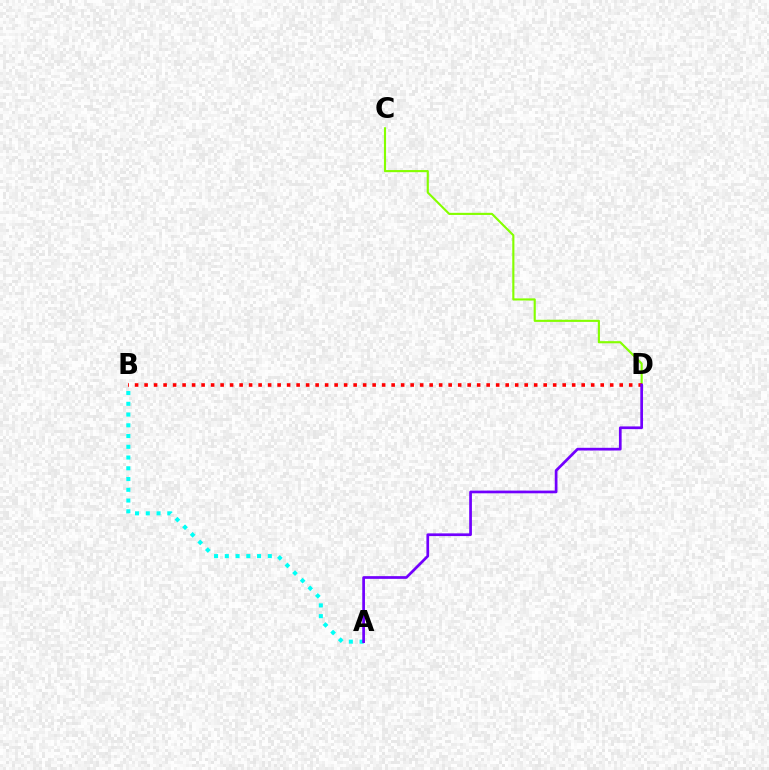{('A', 'B'): [{'color': '#00fff6', 'line_style': 'dotted', 'thickness': 2.92}], ('C', 'D'): [{'color': '#84ff00', 'line_style': 'solid', 'thickness': 1.54}], ('B', 'D'): [{'color': '#ff0000', 'line_style': 'dotted', 'thickness': 2.58}], ('A', 'D'): [{'color': '#7200ff', 'line_style': 'solid', 'thickness': 1.95}]}